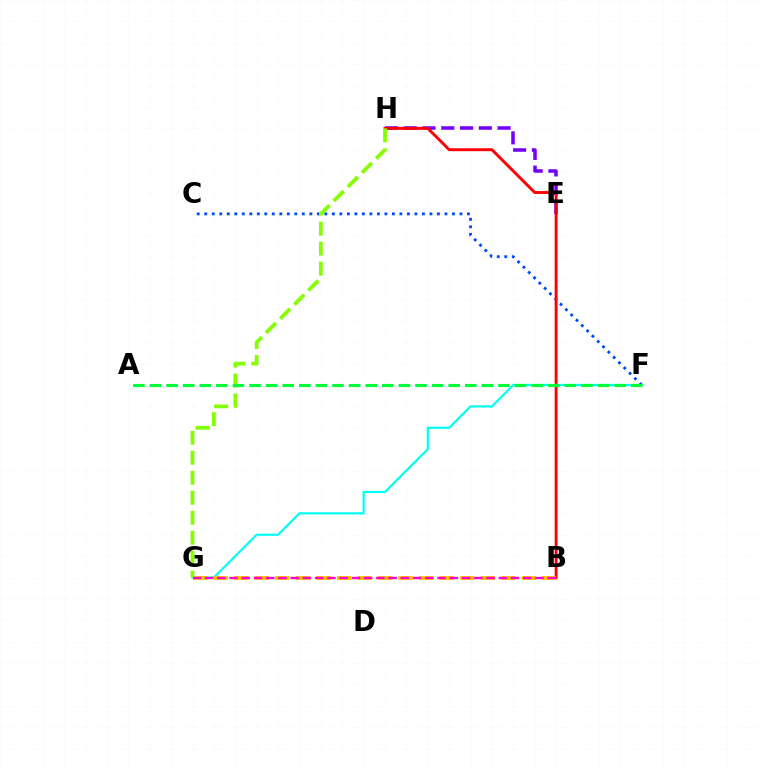{('E', 'H'): [{'color': '#7200ff', 'line_style': 'dashed', 'thickness': 2.55}], ('C', 'F'): [{'color': '#004bff', 'line_style': 'dotted', 'thickness': 2.04}], ('B', 'H'): [{'color': '#ff0000', 'line_style': 'solid', 'thickness': 2.1}], ('F', 'G'): [{'color': '#00fff6', 'line_style': 'solid', 'thickness': 1.59}], ('B', 'G'): [{'color': '#ffbd00', 'line_style': 'dashed', 'thickness': 2.79}, {'color': '#ff00cf', 'line_style': 'dashed', 'thickness': 1.66}], ('G', 'H'): [{'color': '#84ff00', 'line_style': 'dashed', 'thickness': 2.72}], ('A', 'F'): [{'color': '#00ff39', 'line_style': 'dashed', 'thickness': 2.25}]}